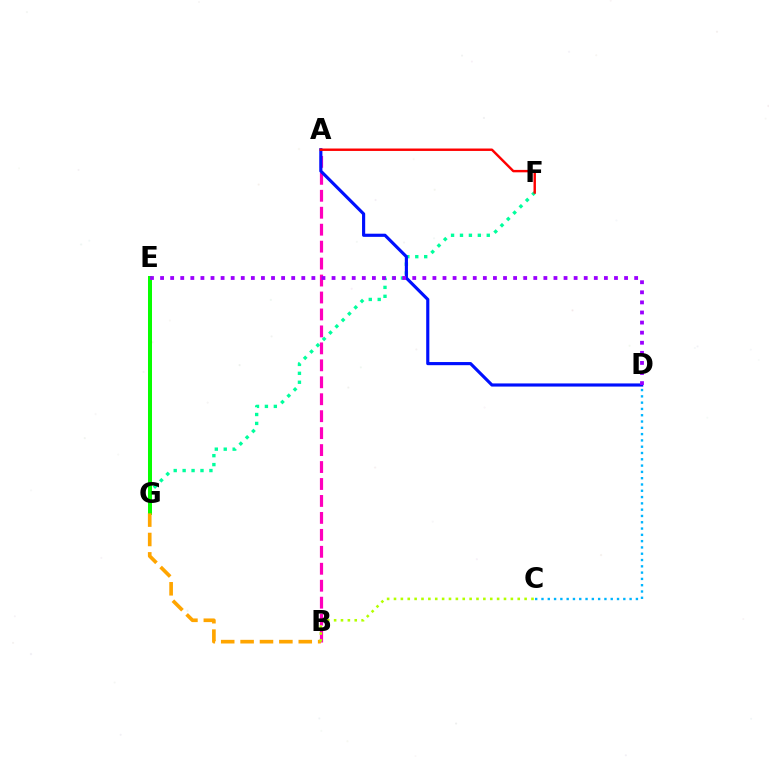{('F', 'G'): [{'color': '#00ff9d', 'line_style': 'dotted', 'thickness': 2.43}], ('A', 'B'): [{'color': '#ff00bd', 'line_style': 'dashed', 'thickness': 2.3}], ('E', 'G'): [{'color': '#08ff00', 'line_style': 'solid', 'thickness': 2.89}], ('A', 'D'): [{'color': '#0010ff', 'line_style': 'solid', 'thickness': 2.26}], ('C', 'D'): [{'color': '#00b5ff', 'line_style': 'dotted', 'thickness': 1.71}], ('D', 'E'): [{'color': '#9b00ff', 'line_style': 'dotted', 'thickness': 2.74}], ('B', 'G'): [{'color': '#ffa500', 'line_style': 'dashed', 'thickness': 2.63}], ('A', 'F'): [{'color': '#ff0000', 'line_style': 'solid', 'thickness': 1.74}], ('B', 'C'): [{'color': '#b3ff00', 'line_style': 'dotted', 'thickness': 1.87}]}